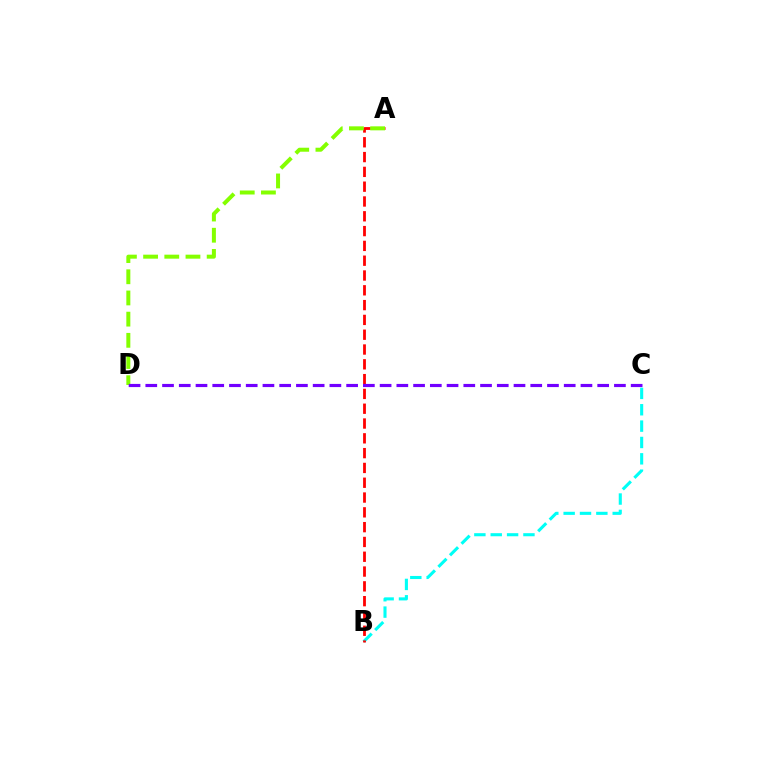{('B', 'C'): [{'color': '#00fff6', 'line_style': 'dashed', 'thickness': 2.22}], ('A', 'B'): [{'color': '#ff0000', 'line_style': 'dashed', 'thickness': 2.01}], ('A', 'D'): [{'color': '#84ff00', 'line_style': 'dashed', 'thickness': 2.88}], ('C', 'D'): [{'color': '#7200ff', 'line_style': 'dashed', 'thickness': 2.27}]}